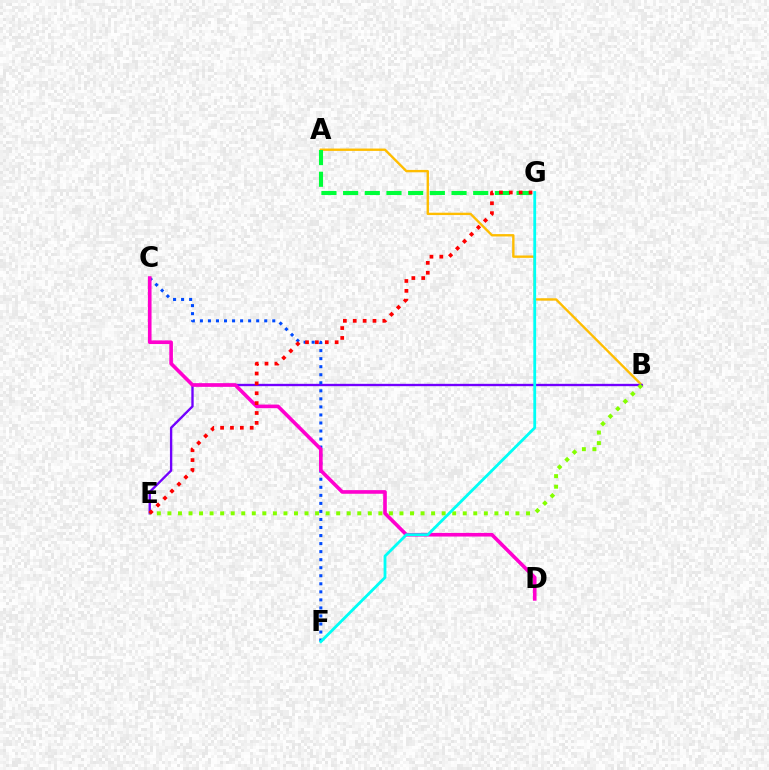{('A', 'B'): [{'color': '#ffbd00', 'line_style': 'solid', 'thickness': 1.7}], ('B', 'E'): [{'color': '#7200ff', 'line_style': 'solid', 'thickness': 1.69}, {'color': '#84ff00', 'line_style': 'dotted', 'thickness': 2.87}], ('C', 'F'): [{'color': '#004bff', 'line_style': 'dotted', 'thickness': 2.18}], ('C', 'D'): [{'color': '#ff00cf', 'line_style': 'solid', 'thickness': 2.62}], ('F', 'G'): [{'color': '#00fff6', 'line_style': 'solid', 'thickness': 2.02}], ('A', 'G'): [{'color': '#00ff39', 'line_style': 'dashed', 'thickness': 2.95}], ('E', 'G'): [{'color': '#ff0000', 'line_style': 'dotted', 'thickness': 2.68}]}